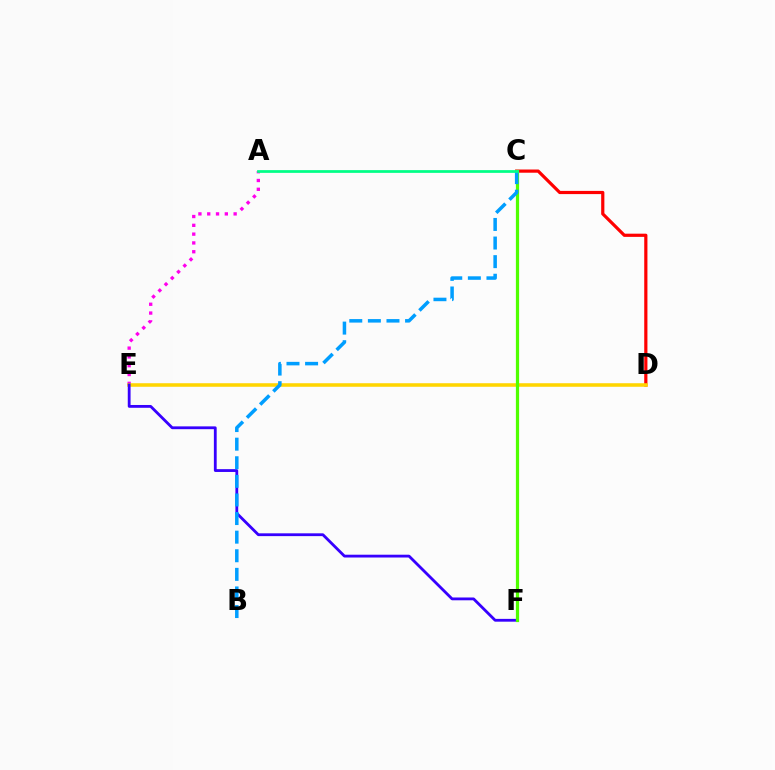{('A', 'E'): [{'color': '#ff00ed', 'line_style': 'dotted', 'thickness': 2.39}], ('C', 'D'): [{'color': '#ff0000', 'line_style': 'solid', 'thickness': 2.3}], ('D', 'E'): [{'color': '#ffd500', 'line_style': 'solid', 'thickness': 2.55}], ('E', 'F'): [{'color': '#3700ff', 'line_style': 'solid', 'thickness': 2.02}], ('C', 'F'): [{'color': '#4fff00', 'line_style': 'solid', 'thickness': 2.32}], ('B', 'C'): [{'color': '#009eff', 'line_style': 'dashed', 'thickness': 2.53}], ('A', 'C'): [{'color': '#00ff86', 'line_style': 'solid', 'thickness': 1.97}]}